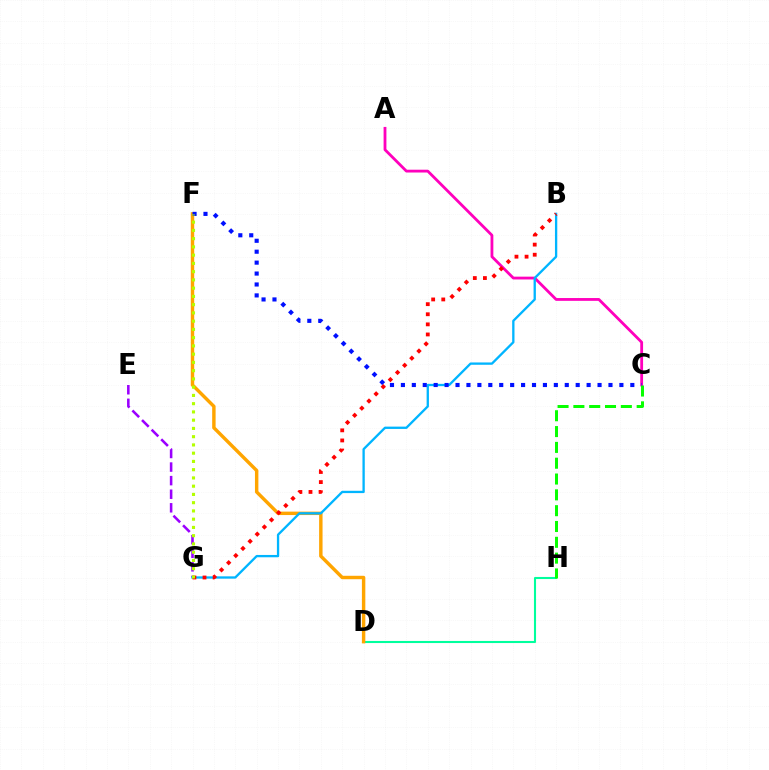{('A', 'C'): [{'color': '#ff00bd', 'line_style': 'solid', 'thickness': 2.02}], ('D', 'H'): [{'color': '#00ff9d', 'line_style': 'solid', 'thickness': 1.51}], ('D', 'F'): [{'color': '#ffa500', 'line_style': 'solid', 'thickness': 2.47}], ('E', 'G'): [{'color': '#9b00ff', 'line_style': 'dashed', 'thickness': 1.84}], ('B', 'G'): [{'color': '#00b5ff', 'line_style': 'solid', 'thickness': 1.67}, {'color': '#ff0000', 'line_style': 'dotted', 'thickness': 2.74}], ('C', 'F'): [{'color': '#0010ff', 'line_style': 'dotted', 'thickness': 2.97}], ('F', 'G'): [{'color': '#b3ff00', 'line_style': 'dotted', 'thickness': 2.24}], ('C', 'H'): [{'color': '#08ff00', 'line_style': 'dashed', 'thickness': 2.15}]}